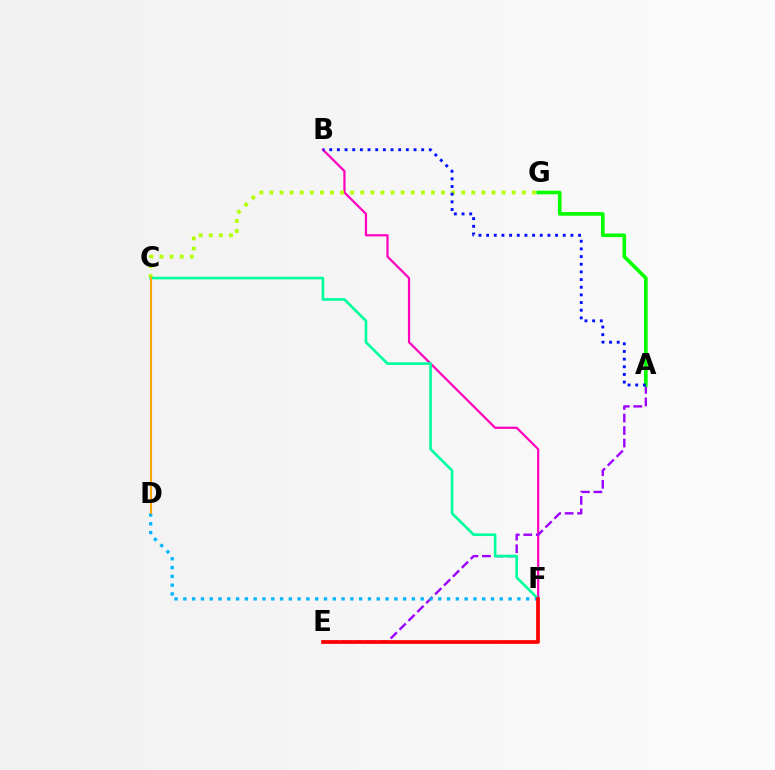{('B', 'F'): [{'color': '#ff00bd', 'line_style': 'solid', 'thickness': 1.6}], ('C', 'G'): [{'color': '#b3ff00', 'line_style': 'dotted', 'thickness': 2.74}], ('A', 'E'): [{'color': '#9b00ff', 'line_style': 'dashed', 'thickness': 1.7}], ('A', 'G'): [{'color': '#08ff00', 'line_style': 'solid', 'thickness': 2.61}], ('C', 'F'): [{'color': '#00ff9d', 'line_style': 'solid', 'thickness': 1.9}], ('A', 'B'): [{'color': '#0010ff', 'line_style': 'dotted', 'thickness': 2.08}], ('D', 'F'): [{'color': '#00b5ff', 'line_style': 'dotted', 'thickness': 2.39}], ('C', 'D'): [{'color': '#ffa500', 'line_style': 'solid', 'thickness': 1.51}], ('E', 'F'): [{'color': '#ff0000', 'line_style': 'solid', 'thickness': 2.66}]}